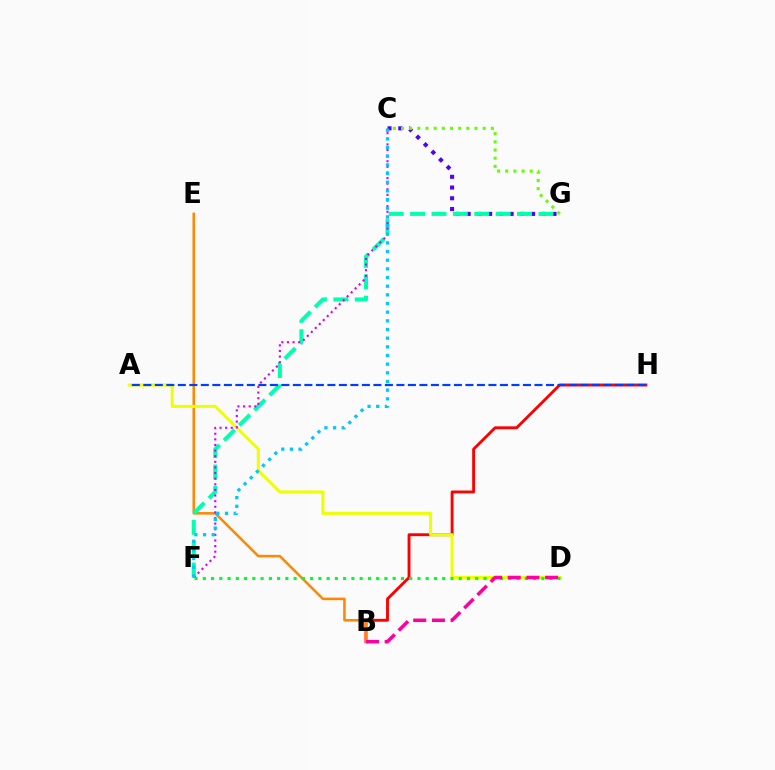{('B', 'H'): [{'color': '#ff0000', 'line_style': 'solid', 'thickness': 2.07}], ('C', 'G'): [{'color': '#4f00ff', 'line_style': 'dotted', 'thickness': 2.92}, {'color': '#66ff00', 'line_style': 'dotted', 'thickness': 2.22}], ('B', 'E'): [{'color': '#ff8800', 'line_style': 'solid', 'thickness': 1.83}], ('F', 'G'): [{'color': '#00ffaf', 'line_style': 'dashed', 'thickness': 2.91}], ('A', 'D'): [{'color': '#eeff00', 'line_style': 'solid', 'thickness': 2.19}], ('C', 'F'): [{'color': '#d600ff', 'line_style': 'dotted', 'thickness': 1.53}, {'color': '#00c7ff', 'line_style': 'dotted', 'thickness': 2.35}], ('D', 'F'): [{'color': '#00ff27', 'line_style': 'dotted', 'thickness': 2.24}], ('A', 'H'): [{'color': '#003fff', 'line_style': 'dashed', 'thickness': 1.56}], ('B', 'D'): [{'color': '#ff00a0', 'line_style': 'dashed', 'thickness': 2.54}]}